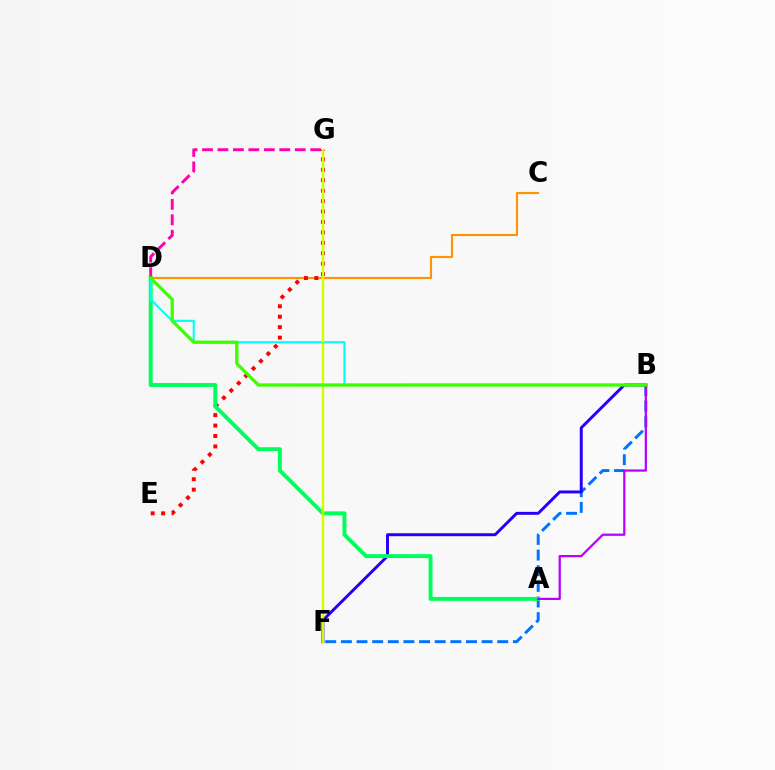{('C', 'D'): [{'color': '#ff9400', 'line_style': 'solid', 'thickness': 1.53}], ('B', 'F'): [{'color': '#0074ff', 'line_style': 'dashed', 'thickness': 2.12}, {'color': '#2500ff', 'line_style': 'solid', 'thickness': 2.12}], ('E', 'G'): [{'color': '#ff0000', 'line_style': 'dotted', 'thickness': 2.84}], ('A', 'D'): [{'color': '#00ff5c', 'line_style': 'solid', 'thickness': 2.83}], ('D', 'G'): [{'color': '#ff00ac', 'line_style': 'dashed', 'thickness': 2.1}], ('B', 'D'): [{'color': '#00fff6', 'line_style': 'solid', 'thickness': 1.52}, {'color': '#3dff00', 'line_style': 'solid', 'thickness': 2.37}], ('F', 'G'): [{'color': '#d1ff00', 'line_style': 'solid', 'thickness': 1.75}], ('A', 'B'): [{'color': '#b900ff', 'line_style': 'solid', 'thickness': 1.61}]}